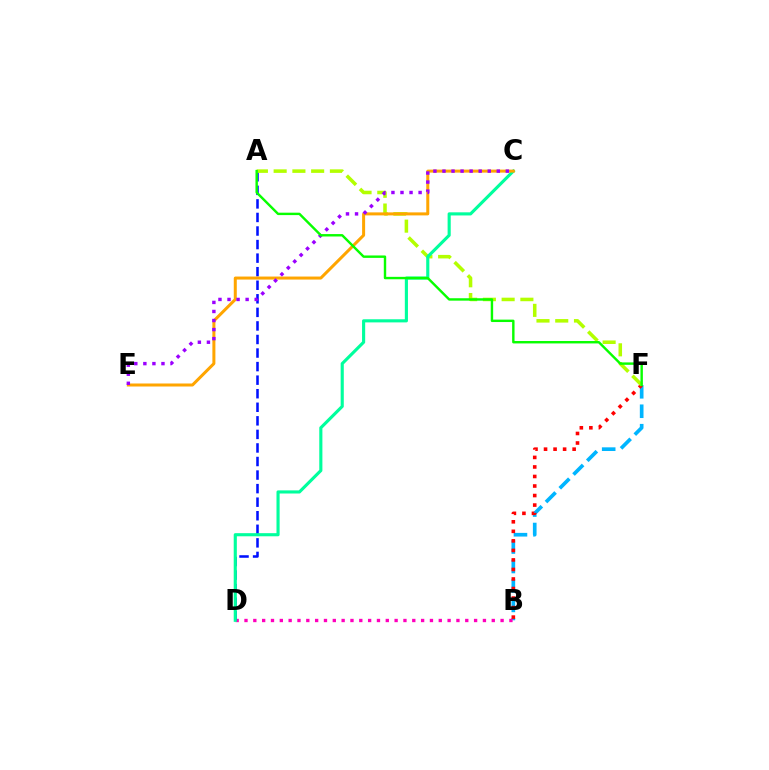{('B', 'F'): [{'color': '#00b5ff', 'line_style': 'dashed', 'thickness': 2.64}, {'color': '#ff0000', 'line_style': 'dotted', 'thickness': 2.59}], ('B', 'D'): [{'color': '#ff00bd', 'line_style': 'dotted', 'thickness': 2.4}], ('A', 'D'): [{'color': '#0010ff', 'line_style': 'dashed', 'thickness': 1.84}], ('A', 'F'): [{'color': '#b3ff00', 'line_style': 'dashed', 'thickness': 2.55}, {'color': '#08ff00', 'line_style': 'solid', 'thickness': 1.74}], ('C', 'D'): [{'color': '#00ff9d', 'line_style': 'solid', 'thickness': 2.25}], ('C', 'E'): [{'color': '#ffa500', 'line_style': 'solid', 'thickness': 2.17}, {'color': '#9b00ff', 'line_style': 'dotted', 'thickness': 2.46}]}